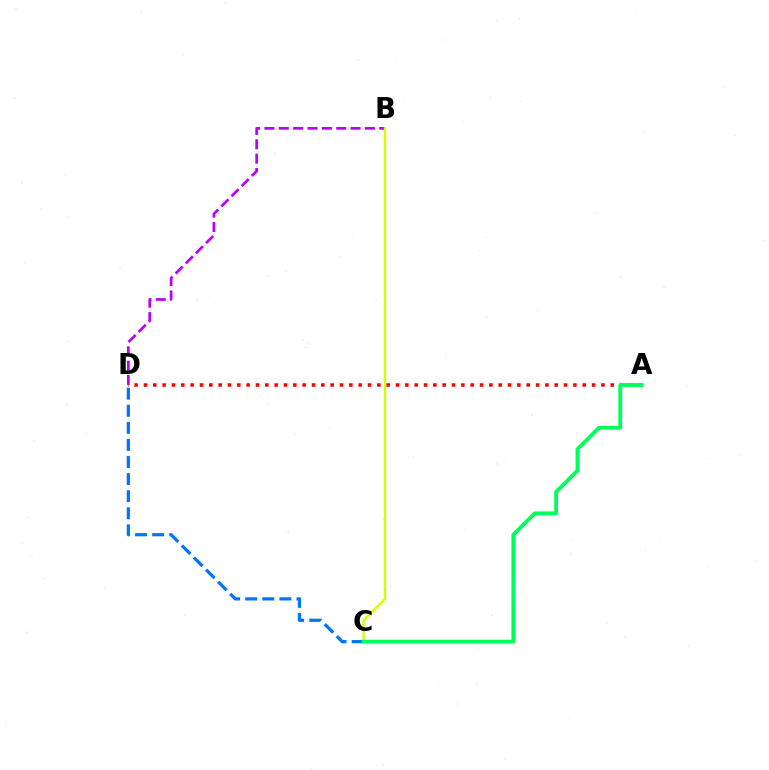{('B', 'D'): [{'color': '#b900ff', 'line_style': 'dashed', 'thickness': 1.95}], ('B', 'C'): [{'color': '#d1ff00', 'line_style': 'solid', 'thickness': 1.69}], ('C', 'D'): [{'color': '#0074ff', 'line_style': 'dashed', 'thickness': 2.32}], ('A', 'D'): [{'color': '#ff0000', 'line_style': 'dotted', 'thickness': 2.54}], ('A', 'C'): [{'color': '#00ff5c', 'line_style': 'solid', 'thickness': 2.77}]}